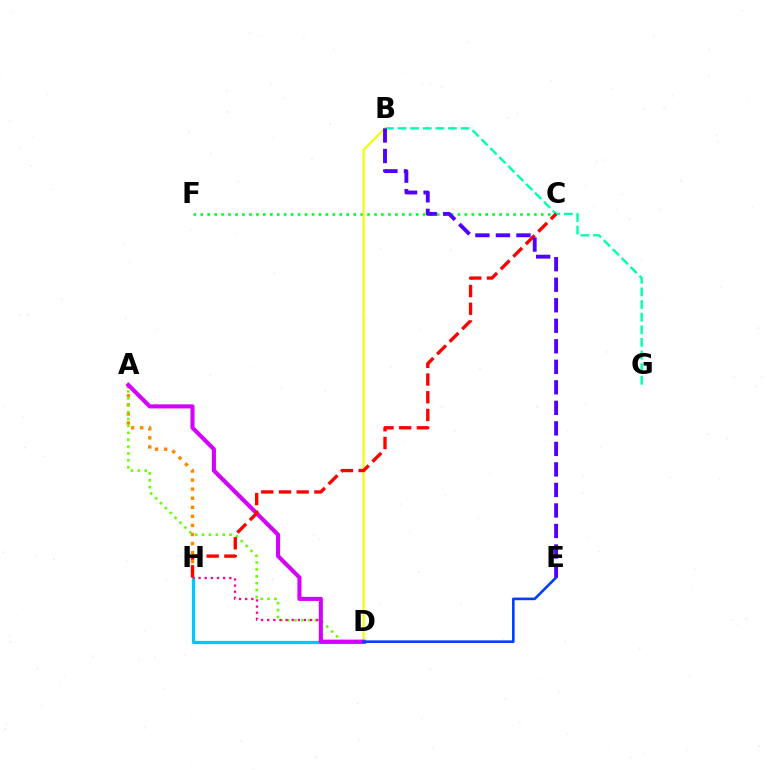{('B', 'G'): [{'color': '#00ffaf', 'line_style': 'dashed', 'thickness': 1.71}], ('D', 'H'): [{'color': '#00c7ff', 'line_style': 'solid', 'thickness': 2.32}, {'color': '#ff00a0', 'line_style': 'dotted', 'thickness': 1.67}], ('A', 'H'): [{'color': '#ff8800', 'line_style': 'dotted', 'thickness': 2.46}], ('A', 'D'): [{'color': '#66ff00', 'line_style': 'dotted', 'thickness': 1.87}, {'color': '#d600ff', 'line_style': 'solid', 'thickness': 2.95}], ('C', 'F'): [{'color': '#00ff27', 'line_style': 'dotted', 'thickness': 1.89}], ('B', 'D'): [{'color': '#eeff00', 'line_style': 'solid', 'thickness': 1.55}], ('D', 'E'): [{'color': '#003fff', 'line_style': 'solid', 'thickness': 1.89}], ('C', 'H'): [{'color': '#ff0000', 'line_style': 'dashed', 'thickness': 2.4}], ('B', 'E'): [{'color': '#4f00ff', 'line_style': 'dashed', 'thickness': 2.79}]}